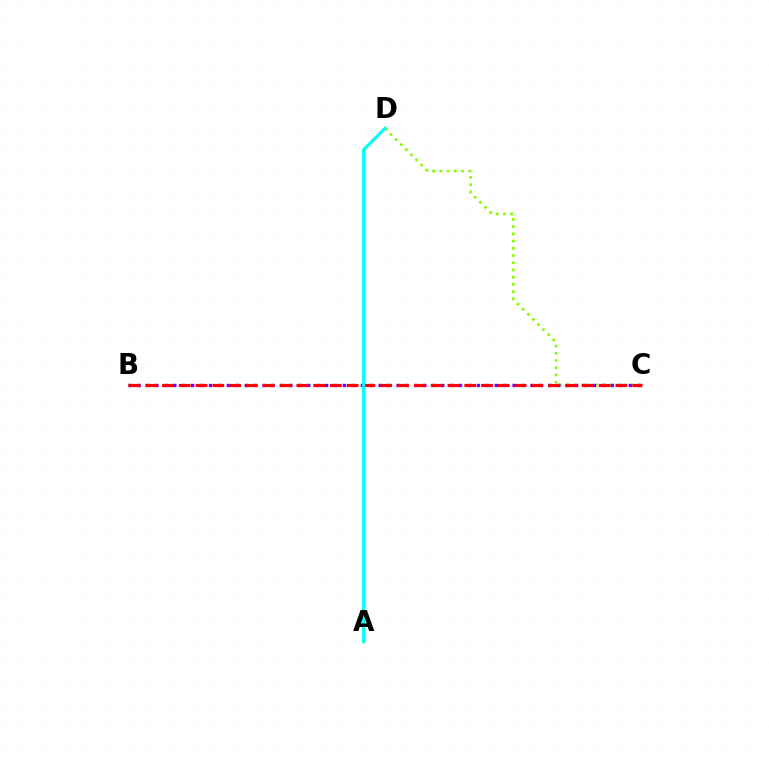{('C', 'D'): [{'color': '#84ff00', 'line_style': 'dotted', 'thickness': 1.96}], ('B', 'C'): [{'color': '#7200ff', 'line_style': 'dotted', 'thickness': 2.43}, {'color': '#ff0000', 'line_style': 'dashed', 'thickness': 2.28}], ('A', 'D'): [{'color': '#00fff6', 'line_style': 'solid', 'thickness': 2.23}]}